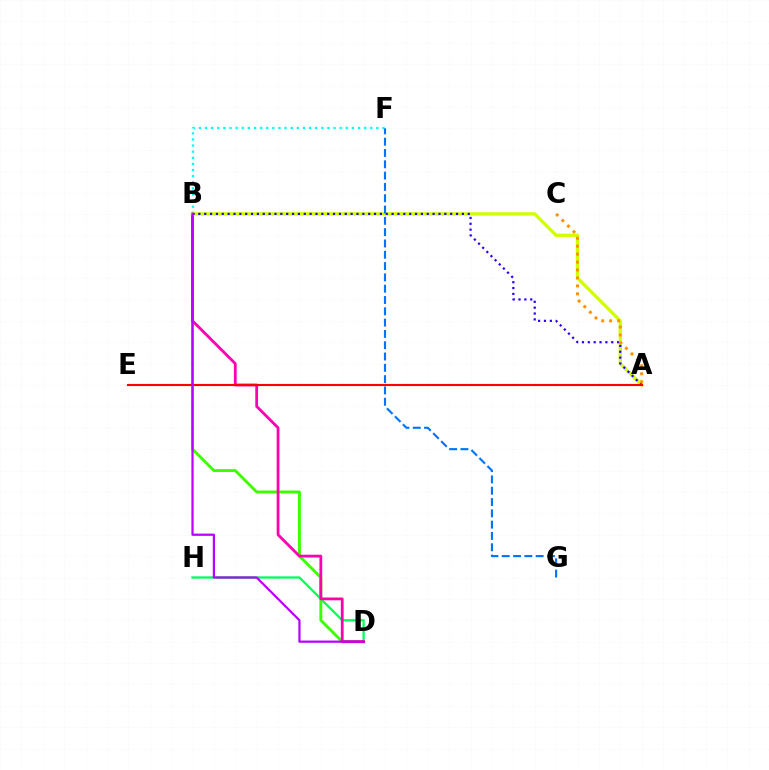{('D', 'H'): [{'color': '#00ff5c', 'line_style': 'solid', 'thickness': 1.64}], ('B', 'D'): [{'color': '#3dff00', 'line_style': 'solid', 'thickness': 2.09}, {'color': '#ff00ac', 'line_style': 'solid', 'thickness': 2.01}, {'color': '#b900ff', 'line_style': 'solid', 'thickness': 1.6}], ('B', 'F'): [{'color': '#00fff6', 'line_style': 'dotted', 'thickness': 1.66}], ('A', 'B'): [{'color': '#d1ff00', 'line_style': 'solid', 'thickness': 2.39}, {'color': '#2500ff', 'line_style': 'dotted', 'thickness': 1.59}], ('F', 'G'): [{'color': '#0074ff', 'line_style': 'dashed', 'thickness': 1.54}], ('A', 'C'): [{'color': '#ff9400', 'line_style': 'dotted', 'thickness': 2.16}], ('A', 'E'): [{'color': '#ff0000', 'line_style': 'solid', 'thickness': 1.53}]}